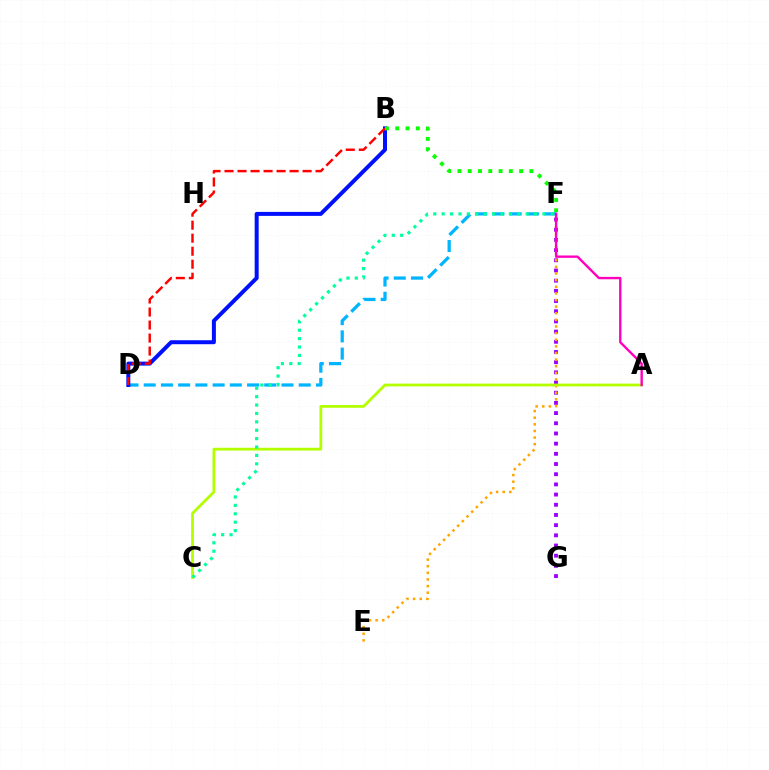{('F', 'G'): [{'color': '#9b00ff', 'line_style': 'dotted', 'thickness': 2.77}], ('D', 'F'): [{'color': '#00b5ff', 'line_style': 'dashed', 'thickness': 2.34}], ('E', 'F'): [{'color': '#ffa500', 'line_style': 'dotted', 'thickness': 1.8}], ('A', 'C'): [{'color': '#b3ff00', 'line_style': 'solid', 'thickness': 2.0}], ('B', 'D'): [{'color': '#0010ff', 'line_style': 'solid', 'thickness': 2.87}, {'color': '#ff0000', 'line_style': 'dashed', 'thickness': 1.77}], ('B', 'F'): [{'color': '#08ff00', 'line_style': 'dotted', 'thickness': 2.79}], ('A', 'F'): [{'color': '#ff00bd', 'line_style': 'solid', 'thickness': 1.71}], ('C', 'F'): [{'color': '#00ff9d', 'line_style': 'dotted', 'thickness': 2.28}]}